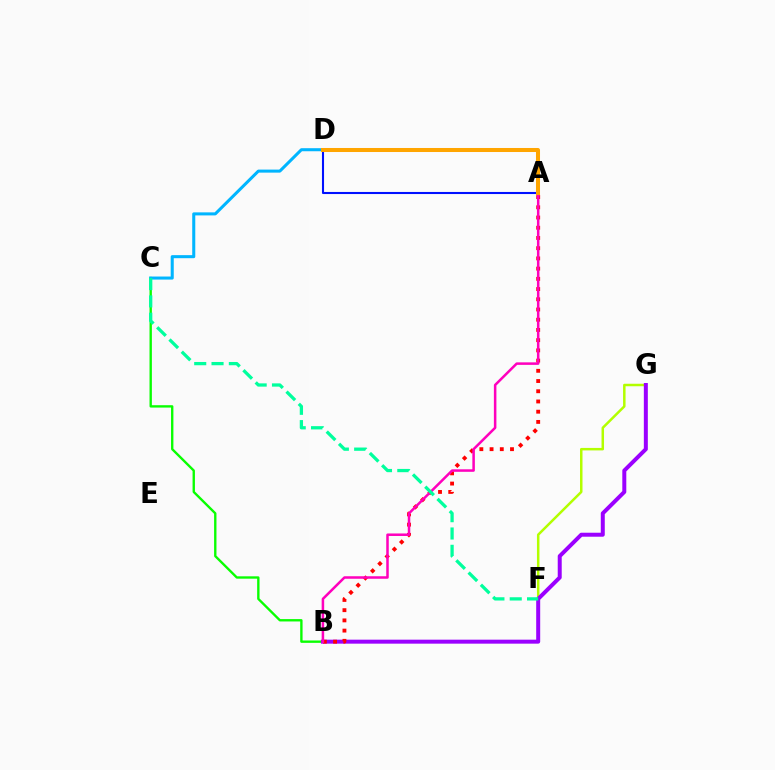{('A', 'D'): [{'color': '#0010ff', 'line_style': 'solid', 'thickness': 1.5}, {'color': '#ffa500', 'line_style': 'solid', 'thickness': 2.9}], ('B', 'C'): [{'color': '#08ff00', 'line_style': 'solid', 'thickness': 1.7}], ('F', 'G'): [{'color': '#b3ff00', 'line_style': 'solid', 'thickness': 1.79}], ('C', 'D'): [{'color': '#00b5ff', 'line_style': 'solid', 'thickness': 2.19}], ('B', 'G'): [{'color': '#9b00ff', 'line_style': 'solid', 'thickness': 2.87}], ('A', 'B'): [{'color': '#ff0000', 'line_style': 'dotted', 'thickness': 2.78}, {'color': '#ff00bd', 'line_style': 'solid', 'thickness': 1.81}], ('C', 'F'): [{'color': '#00ff9d', 'line_style': 'dashed', 'thickness': 2.35}]}